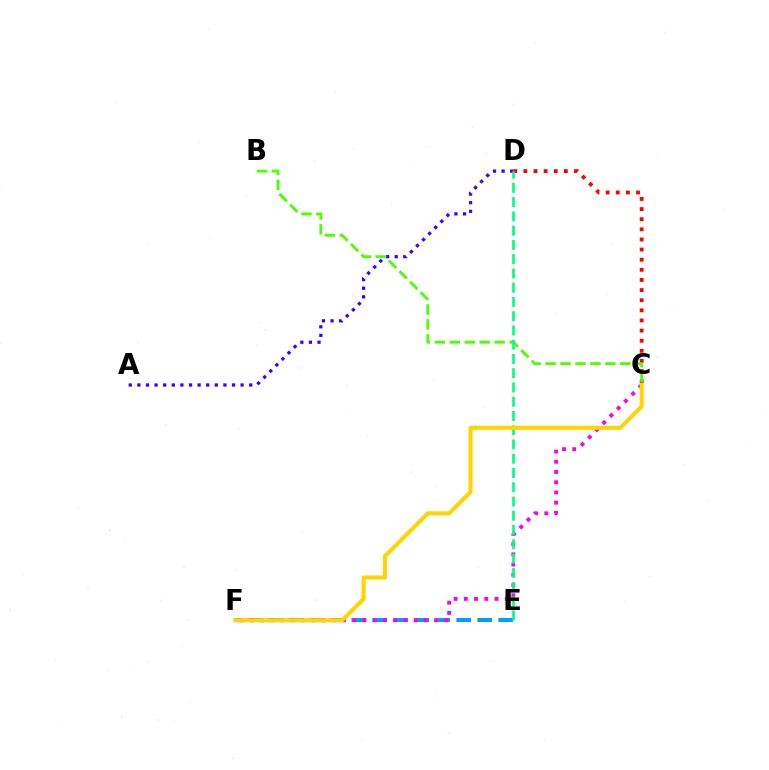{('A', 'D'): [{'color': '#3700ff', 'line_style': 'dotted', 'thickness': 2.34}], ('C', 'D'): [{'color': '#ff0000', 'line_style': 'dotted', 'thickness': 2.75}], ('E', 'F'): [{'color': '#009eff', 'line_style': 'dashed', 'thickness': 2.85}], ('C', 'F'): [{'color': '#ff00ed', 'line_style': 'dotted', 'thickness': 2.78}, {'color': '#ffd500', 'line_style': 'solid', 'thickness': 2.93}], ('B', 'C'): [{'color': '#4fff00', 'line_style': 'dashed', 'thickness': 2.03}], ('D', 'E'): [{'color': '#00ff86', 'line_style': 'dashed', 'thickness': 1.94}]}